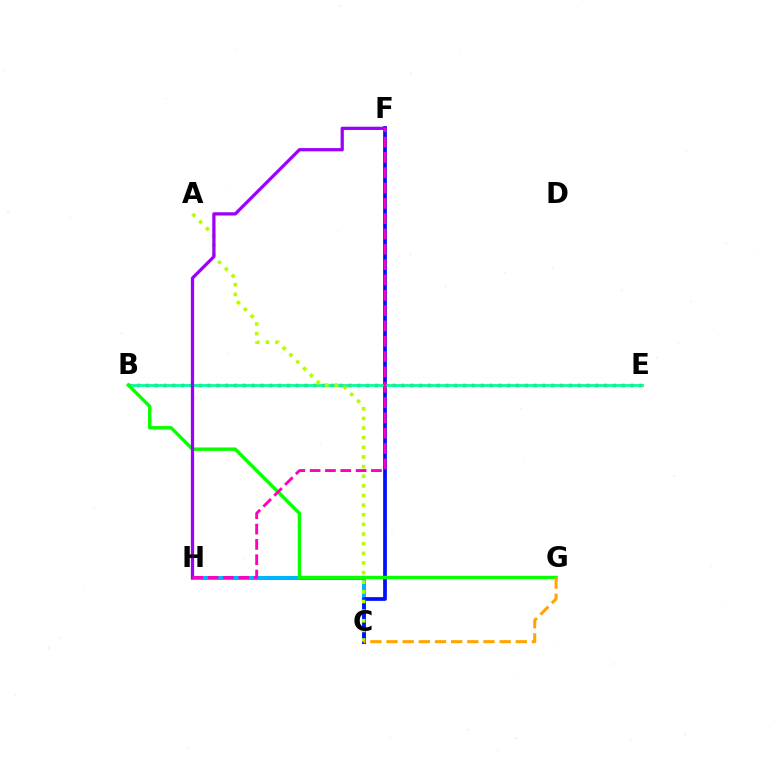{('C', 'H'): [{'color': '#00b5ff', 'line_style': 'solid', 'thickness': 2.91}], ('C', 'F'): [{'color': '#0010ff', 'line_style': 'solid', 'thickness': 2.69}], ('B', 'E'): [{'color': '#ff0000', 'line_style': 'dotted', 'thickness': 2.39}, {'color': '#00ff9d', 'line_style': 'solid', 'thickness': 2.01}], ('A', 'C'): [{'color': '#b3ff00', 'line_style': 'dotted', 'thickness': 2.62}], ('B', 'G'): [{'color': '#08ff00', 'line_style': 'solid', 'thickness': 2.45}], ('C', 'G'): [{'color': '#ffa500', 'line_style': 'dashed', 'thickness': 2.2}], ('F', 'H'): [{'color': '#9b00ff', 'line_style': 'solid', 'thickness': 2.34}, {'color': '#ff00bd', 'line_style': 'dashed', 'thickness': 2.08}]}